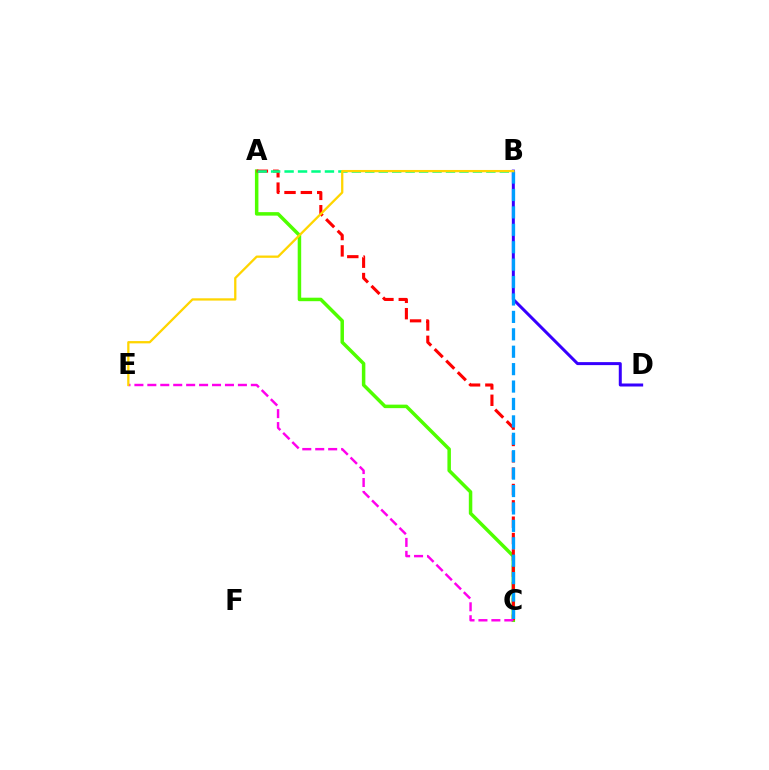{('A', 'C'): [{'color': '#4fff00', 'line_style': 'solid', 'thickness': 2.52}, {'color': '#ff0000', 'line_style': 'dashed', 'thickness': 2.22}], ('B', 'D'): [{'color': '#3700ff', 'line_style': 'solid', 'thickness': 2.16}], ('A', 'B'): [{'color': '#00ff86', 'line_style': 'dashed', 'thickness': 1.83}], ('C', 'E'): [{'color': '#ff00ed', 'line_style': 'dashed', 'thickness': 1.76}], ('B', 'C'): [{'color': '#009eff', 'line_style': 'dashed', 'thickness': 2.37}], ('B', 'E'): [{'color': '#ffd500', 'line_style': 'solid', 'thickness': 1.65}]}